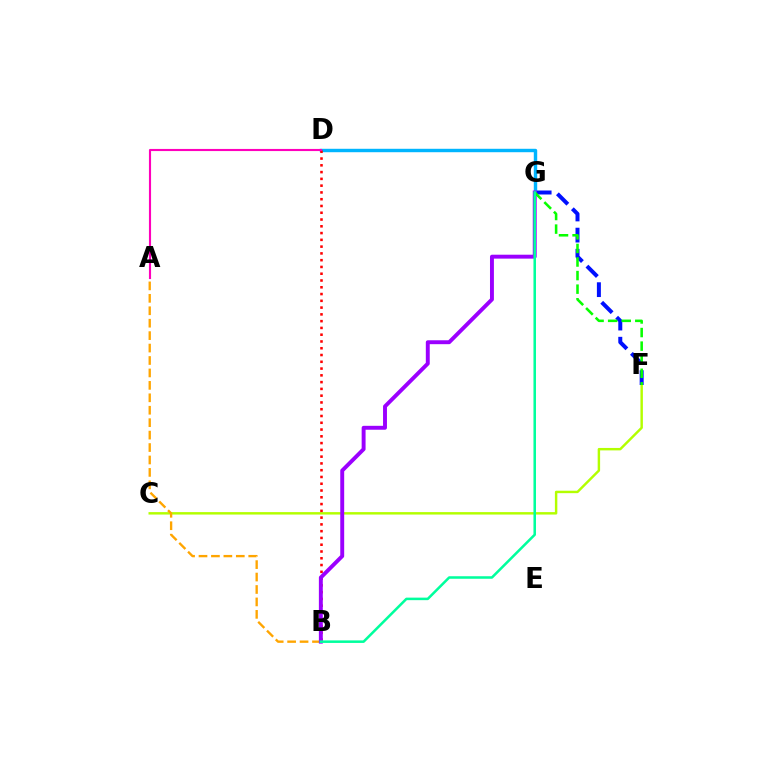{('C', 'F'): [{'color': '#b3ff00', 'line_style': 'solid', 'thickness': 1.76}], ('A', 'B'): [{'color': '#ffa500', 'line_style': 'dashed', 'thickness': 1.69}], ('D', 'G'): [{'color': '#00b5ff', 'line_style': 'solid', 'thickness': 2.46}], ('B', 'D'): [{'color': '#ff0000', 'line_style': 'dotted', 'thickness': 1.84}], ('B', 'G'): [{'color': '#9b00ff', 'line_style': 'solid', 'thickness': 2.82}, {'color': '#00ff9d', 'line_style': 'solid', 'thickness': 1.82}], ('F', 'G'): [{'color': '#0010ff', 'line_style': 'dashed', 'thickness': 2.87}, {'color': '#08ff00', 'line_style': 'dashed', 'thickness': 1.84}], ('A', 'D'): [{'color': '#ff00bd', 'line_style': 'solid', 'thickness': 1.53}]}